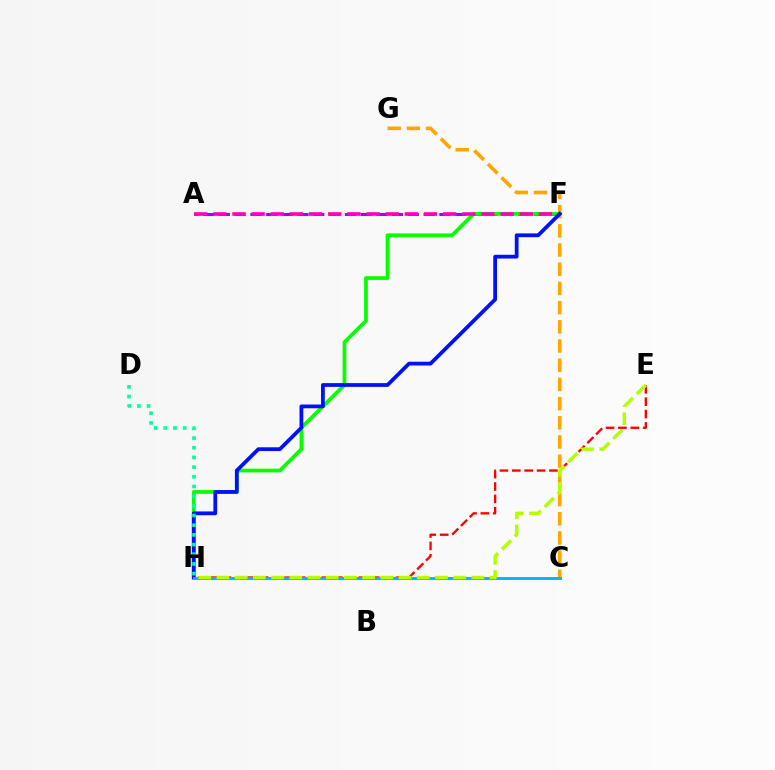{('A', 'F'): [{'color': '#9b00ff', 'line_style': 'dashed', 'thickness': 2.14}, {'color': '#ff00bd', 'line_style': 'dashed', 'thickness': 2.6}], ('F', 'H'): [{'color': '#08ff00', 'line_style': 'solid', 'thickness': 2.69}, {'color': '#0010ff', 'line_style': 'solid', 'thickness': 2.71}], ('C', 'G'): [{'color': '#ffa500', 'line_style': 'dashed', 'thickness': 2.61}], ('E', 'H'): [{'color': '#ff0000', 'line_style': 'dashed', 'thickness': 1.68}, {'color': '#b3ff00', 'line_style': 'dashed', 'thickness': 2.47}], ('D', 'H'): [{'color': '#00ff9d', 'line_style': 'dotted', 'thickness': 2.63}], ('C', 'H'): [{'color': '#00b5ff', 'line_style': 'solid', 'thickness': 2.08}]}